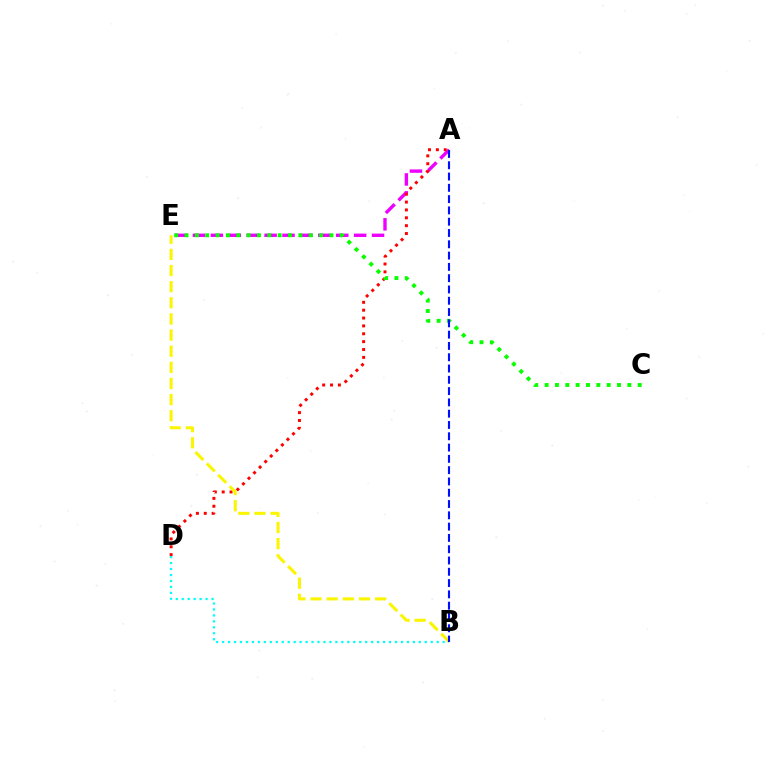{('A', 'E'): [{'color': '#ee00ff', 'line_style': 'dashed', 'thickness': 2.43}], ('A', 'D'): [{'color': '#ff0000', 'line_style': 'dotted', 'thickness': 2.14}], ('B', 'D'): [{'color': '#00fff6', 'line_style': 'dotted', 'thickness': 1.62}], ('C', 'E'): [{'color': '#08ff00', 'line_style': 'dotted', 'thickness': 2.81}], ('B', 'E'): [{'color': '#fcf500', 'line_style': 'dashed', 'thickness': 2.19}], ('A', 'B'): [{'color': '#0010ff', 'line_style': 'dashed', 'thickness': 1.53}]}